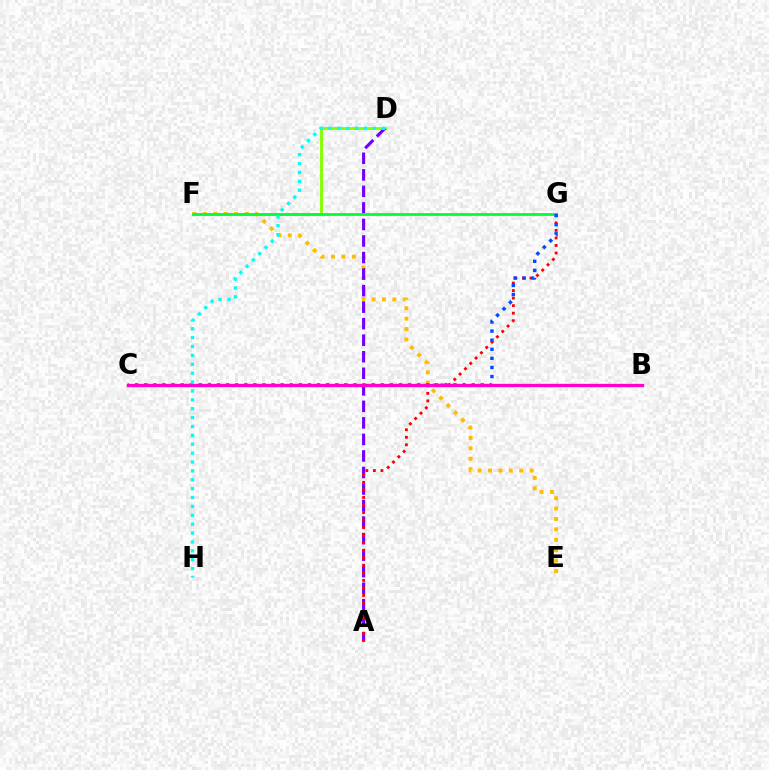{('E', 'F'): [{'color': '#ffbd00', 'line_style': 'dotted', 'thickness': 2.83}], ('D', 'F'): [{'color': '#84ff00', 'line_style': 'solid', 'thickness': 2.06}], ('A', 'D'): [{'color': '#7200ff', 'line_style': 'dashed', 'thickness': 2.25}], ('A', 'G'): [{'color': '#ff0000', 'line_style': 'dotted', 'thickness': 2.05}], ('F', 'G'): [{'color': '#00ff39', 'line_style': 'solid', 'thickness': 2.02}], ('C', 'G'): [{'color': '#004bff', 'line_style': 'dotted', 'thickness': 2.47}], ('B', 'C'): [{'color': '#ff00cf', 'line_style': 'solid', 'thickness': 2.4}], ('D', 'H'): [{'color': '#00fff6', 'line_style': 'dotted', 'thickness': 2.41}]}